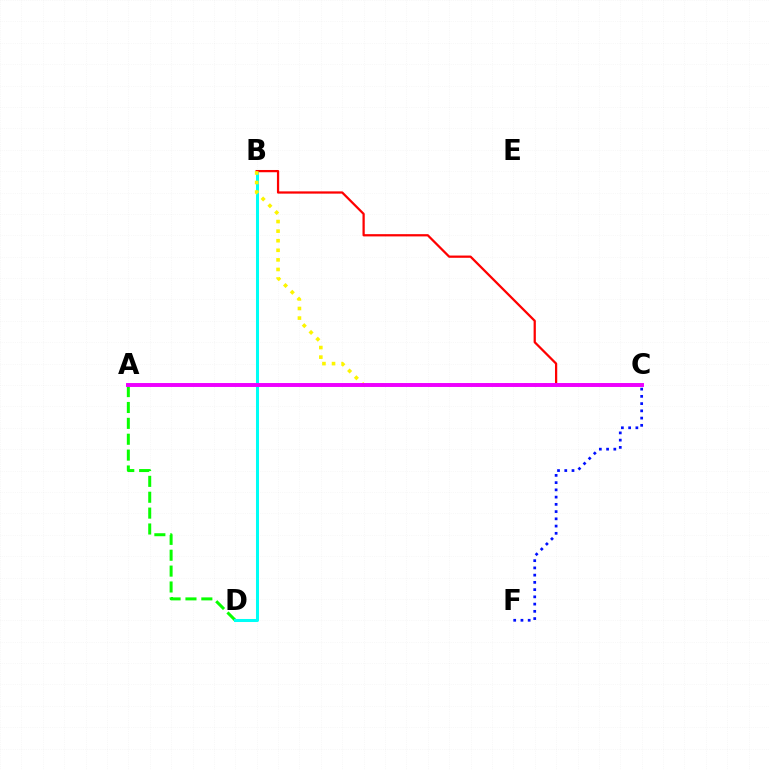{('A', 'D'): [{'color': '#08ff00', 'line_style': 'dashed', 'thickness': 2.16}], ('B', 'D'): [{'color': '#00fff6', 'line_style': 'solid', 'thickness': 2.18}], ('B', 'C'): [{'color': '#ff0000', 'line_style': 'solid', 'thickness': 1.62}, {'color': '#fcf500', 'line_style': 'dotted', 'thickness': 2.6}], ('C', 'F'): [{'color': '#0010ff', 'line_style': 'dotted', 'thickness': 1.97}], ('A', 'C'): [{'color': '#ee00ff', 'line_style': 'solid', 'thickness': 2.83}]}